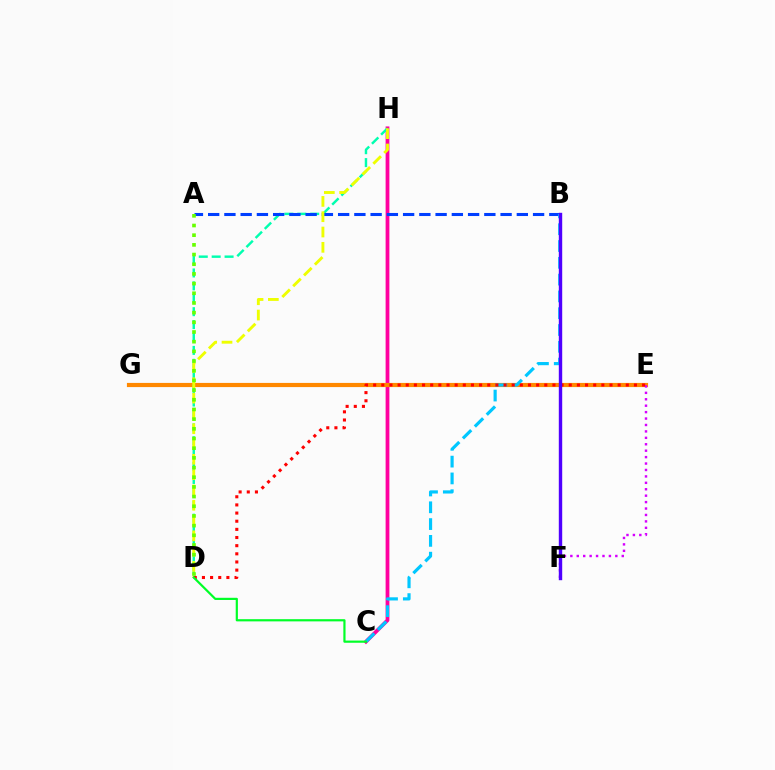{('C', 'H'): [{'color': '#ff00a0', 'line_style': 'solid', 'thickness': 2.72}], ('E', 'G'): [{'color': '#ff8800', 'line_style': 'solid', 'thickness': 3.0}], ('D', 'H'): [{'color': '#00ffaf', 'line_style': 'dashed', 'thickness': 1.75}, {'color': '#eeff00', 'line_style': 'dashed', 'thickness': 2.08}], ('E', 'F'): [{'color': '#d600ff', 'line_style': 'dotted', 'thickness': 1.75}], ('A', 'B'): [{'color': '#003fff', 'line_style': 'dashed', 'thickness': 2.21}], ('B', 'C'): [{'color': '#00c7ff', 'line_style': 'dashed', 'thickness': 2.28}], ('D', 'E'): [{'color': '#ff0000', 'line_style': 'dotted', 'thickness': 2.21}], ('A', 'D'): [{'color': '#66ff00', 'line_style': 'dotted', 'thickness': 2.63}], ('C', 'D'): [{'color': '#00ff27', 'line_style': 'solid', 'thickness': 1.58}], ('B', 'F'): [{'color': '#4f00ff', 'line_style': 'solid', 'thickness': 2.45}]}